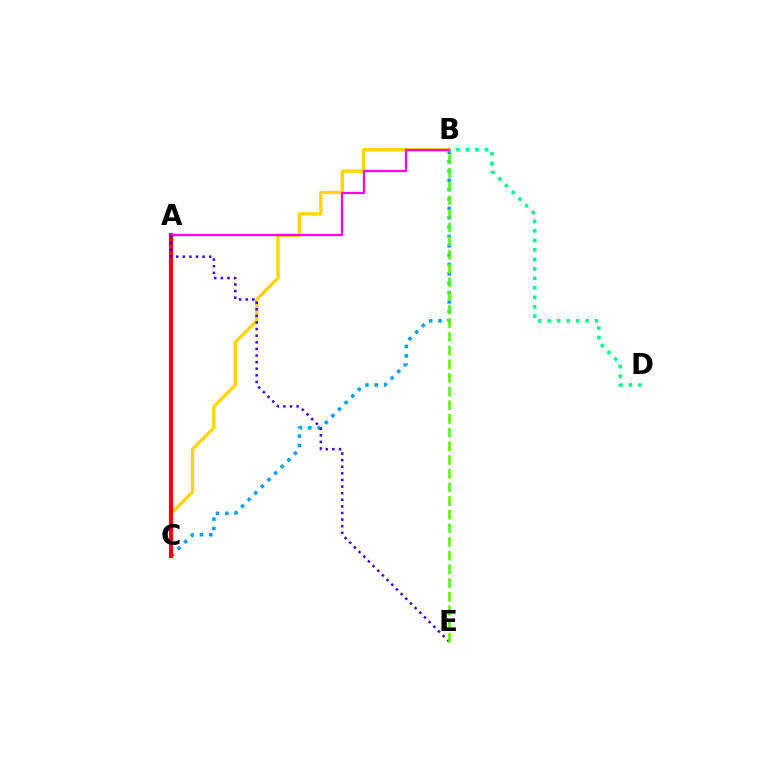{('B', 'C'): [{'color': '#ffd500', 'line_style': 'solid', 'thickness': 2.42}, {'color': '#009eff', 'line_style': 'dotted', 'thickness': 2.54}], ('A', 'C'): [{'color': '#ff0000', 'line_style': 'solid', 'thickness': 2.96}], ('A', 'B'): [{'color': '#ff00ed', 'line_style': 'solid', 'thickness': 1.62}], ('A', 'E'): [{'color': '#3700ff', 'line_style': 'dotted', 'thickness': 1.79}], ('B', 'D'): [{'color': '#00ff86', 'line_style': 'dotted', 'thickness': 2.58}], ('B', 'E'): [{'color': '#4fff00', 'line_style': 'dashed', 'thickness': 1.86}]}